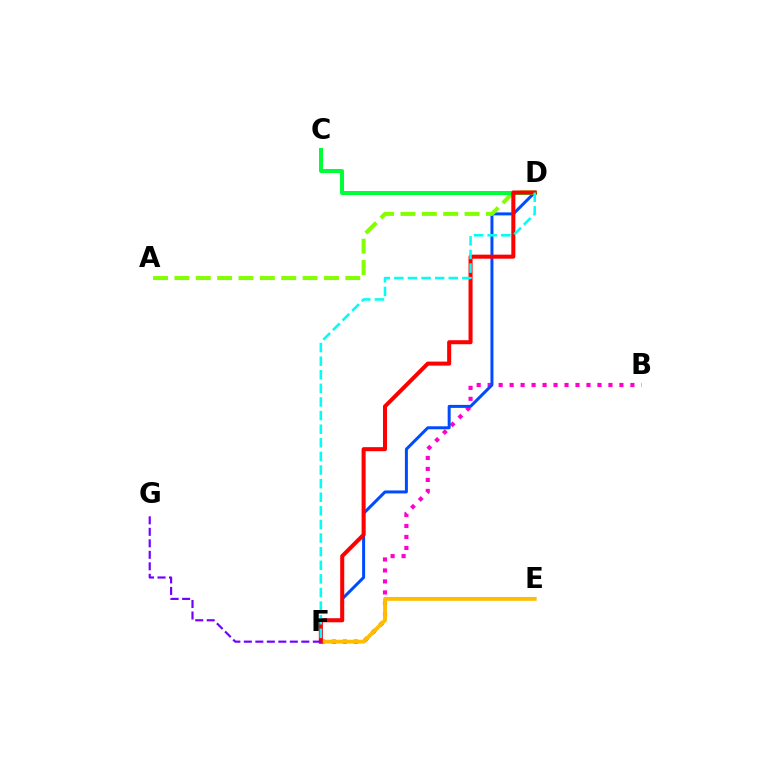{('B', 'F'): [{'color': '#ff00cf', 'line_style': 'dotted', 'thickness': 2.98}], ('D', 'F'): [{'color': '#004bff', 'line_style': 'solid', 'thickness': 2.16}, {'color': '#ff0000', 'line_style': 'solid', 'thickness': 2.91}, {'color': '#00fff6', 'line_style': 'dashed', 'thickness': 1.85}], ('E', 'F'): [{'color': '#ffbd00', 'line_style': 'solid', 'thickness': 2.77}], ('A', 'D'): [{'color': '#84ff00', 'line_style': 'dashed', 'thickness': 2.9}], ('C', 'D'): [{'color': '#00ff39', 'line_style': 'solid', 'thickness': 2.87}], ('F', 'G'): [{'color': '#7200ff', 'line_style': 'dashed', 'thickness': 1.56}]}